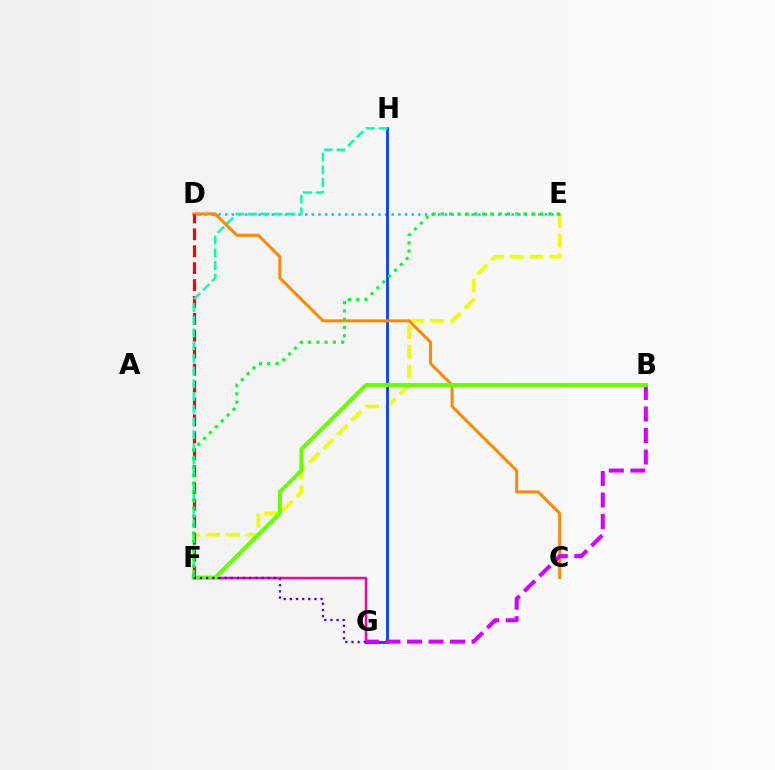{('E', 'F'): [{'color': '#eeff00', 'line_style': 'dashed', 'thickness': 2.68}, {'color': '#00ff27', 'line_style': 'dotted', 'thickness': 2.25}], ('F', 'G'): [{'color': '#ff00a0', 'line_style': 'solid', 'thickness': 1.78}, {'color': '#4f00ff', 'line_style': 'dotted', 'thickness': 1.67}], ('D', 'E'): [{'color': '#00c7ff', 'line_style': 'dotted', 'thickness': 1.81}], ('G', 'H'): [{'color': '#003fff', 'line_style': 'solid', 'thickness': 1.99}], ('C', 'D'): [{'color': '#ff8800', 'line_style': 'solid', 'thickness': 2.16}], ('B', 'G'): [{'color': '#d600ff', 'line_style': 'dashed', 'thickness': 2.92}], ('B', 'F'): [{'color': '#66ff00', 'line_style': 'solid', 'thickness': 2.82}], ('D', 'F'): [{'color': '#ff0000', 'line_style': 'dashed', 'thickness': 2.3}], ('F', 'H'): [{'color': '#00ffaf', 'line_style': 'dashed', 'thickness': 1.73}]}